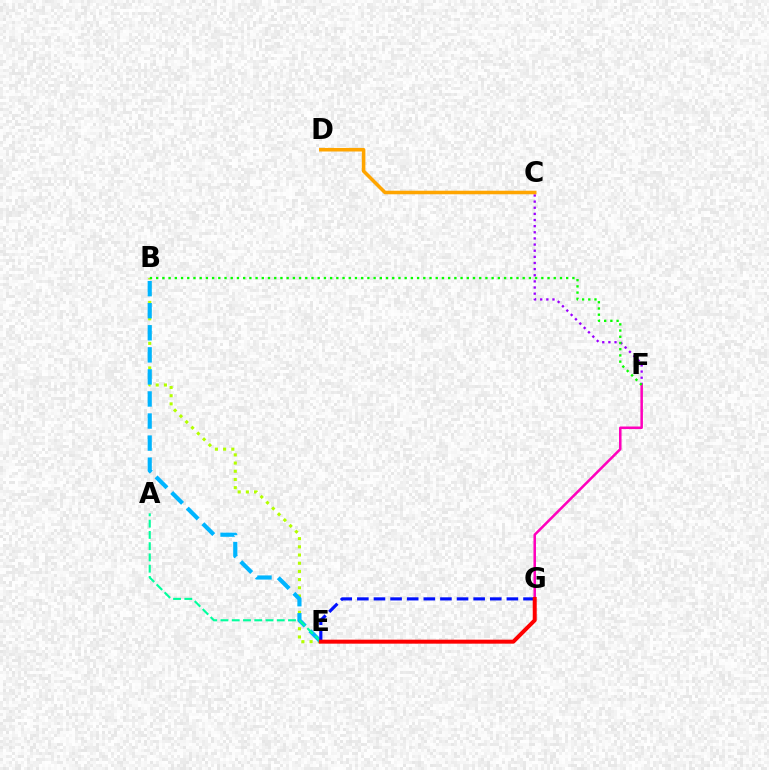{('C', 'F'): [{'color': '#9b00ff', 'line_style': 'dotted', 'thickness': 1.67}], ('B', 'E'): [{'color': '#b3ff00', 'line_style': 'dotted', 'thickness': 2.23}, {'color': '#00b5ff', 'line_style': 'dashed', 'thickness': 3.0}], ('C', 'D'): [{'color': '#ffa500', 'line_style': 'solid', 'thickness': 2.56}], ('F', 'G'): [{'color': '#ff00bd', 'line_style': 'solid', 'thickness': 1.82}], ('A', 'E'): [{'color': '#00ff9d', 'line_style': 'dashed', 'thickness': 1.53}], ('E', 'G'): [{'color': '#0010ff', 'line_style': 'dashed', 'thickness': 2.26}, {'color': '#ff0000', 'line_style': 'solid', 'thickness': 2.87}], ('B', 'F'): [{'color': '#08ff00', 'line_style': 'dotted', 'thickness': 1.69}]}